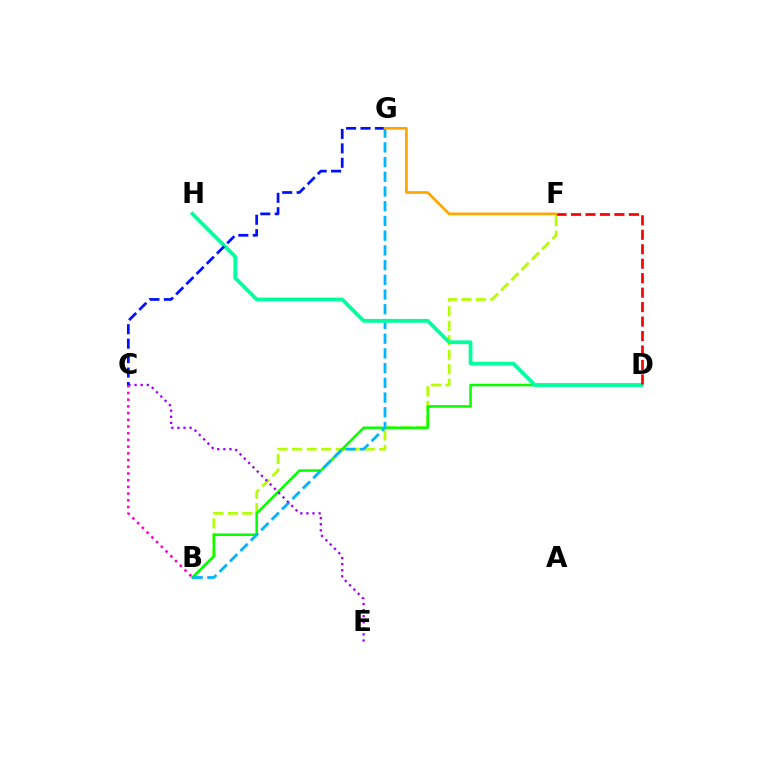{('B', 'F'): [{'color': '#b3ff00', 'line_style': 'dashed', 'thickness': 1.97}], ('B', 'D'): [{'color': '#08ff00', 'line_style': 'solid', 'thickness': 1.84}], ('B', 'G'): [{'color': '#00b5ff', 'line_style': 'dashed', 'thickness': 2.0}], ('C', 'E'): [{'color': '#9b00ff', 'line_style': 'dotted', 'thickness': 1.65}], ('D', 'H'): [{'color': '#00ff9d', 'line_style': 'solid', 'thickness': 2.71}], ('C', 'G'): [{'color': '#0010ff', 'line_style': 'dashed', 'thickness': 1.96}], ('D', 'F'): [{'color': '#ff0000', 'line_style': 'dashed', 'thickness': 1.96}], ('B', 'C'): [{'color': '#ff00bd', 'line_style': 'dotted', 'thickness': 1.82}], ('F', 'G'): [{'color': '#ffa500', 'line_style': 'solid', 'thickness': 1.94}]}